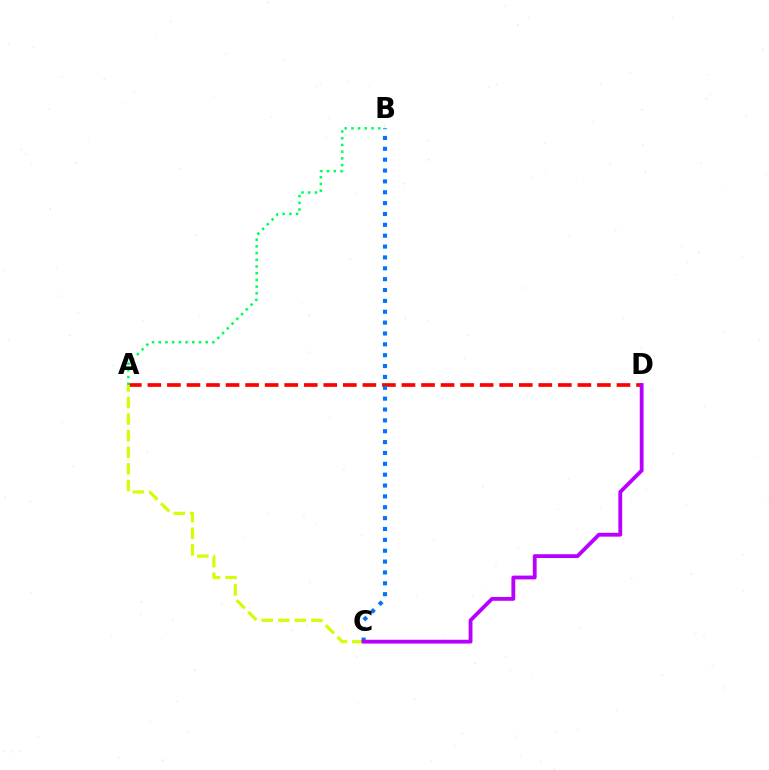{('A', 'D'): [{'color': '#ff0000', 'line_style': 'dashed', 'thickness': 2.66}], ('A', 'B'): [{'color': '#00ff5c', 'line_style': 'dotted', 'thickness': 1.82}], ('A', 'C'): [{'color': '#d1ff00', 'line_style': 'dashed', 'thickness': 2.25}], ('B', 'C'): [{'color': '#0074ff', 'line_style': 'dotted', 'thickness': 2.95}], ('C', 'D'): [{'color': '#b900ff', 'line_style': 'solid', 'thickness': 2.75}]}